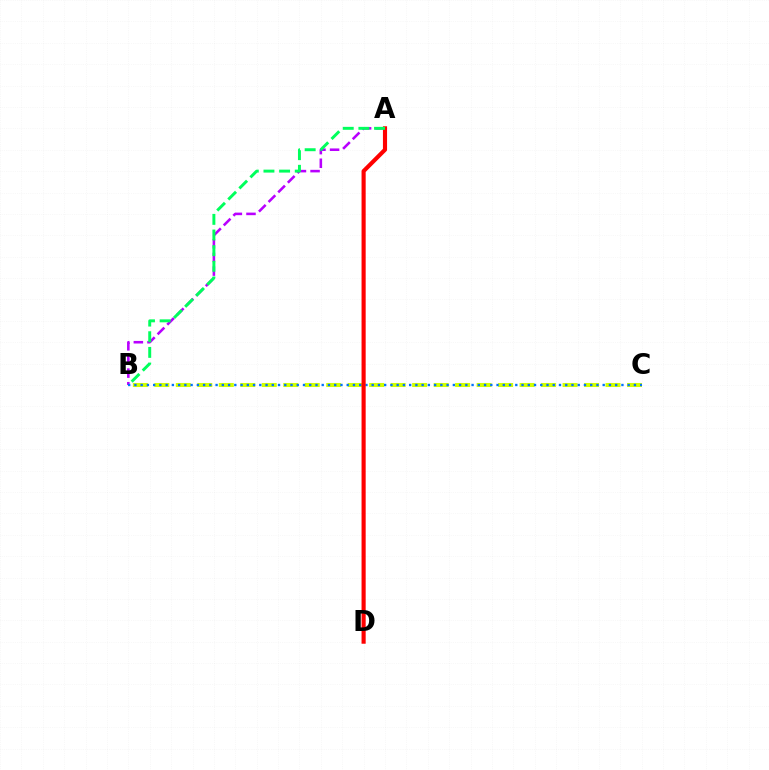{('A', 'B'): [{'color': '#b900ff', 'line_style': 'dashed', 'thickness': 1.85}, {'color': '#00ff5c', 'line_style': 'dashed', 'thickness': 2.13}], ('B', 'C'): [{'color': '#d1ff00', 'line_style': 'dashed', 'thickness': 2.92}, {'color': '#0074ff', 'line_style': 'dotted', 'thickness': 1.7}], ('A', 'D'): [{'color': '#ff0000', 'line_style': 'solid', 'thickness': 2.97}]}